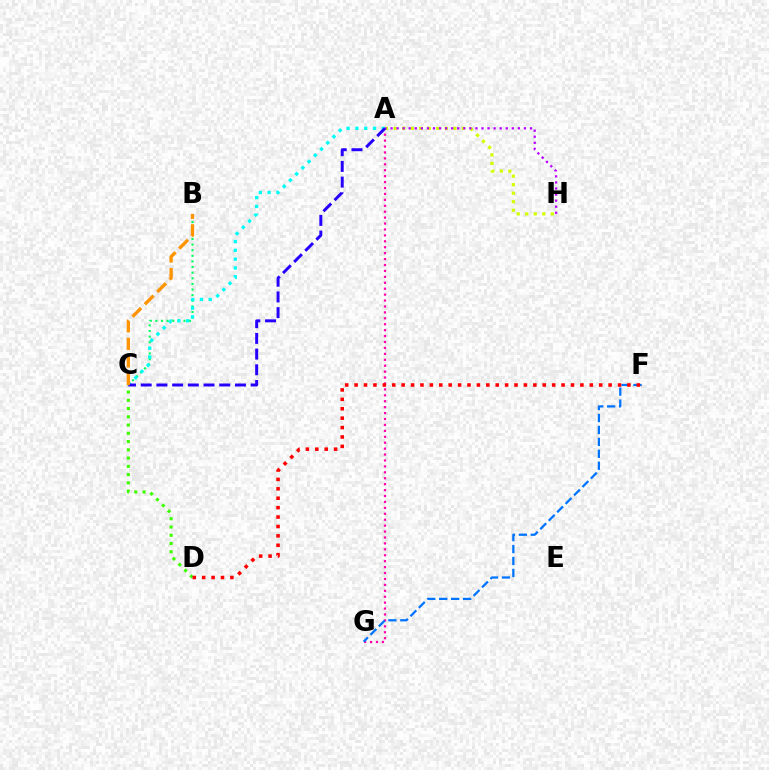{('A', 'G'): [{'color': '#ff00ac', 'line_style': 'dotted', 'thickness': 1.61}], ('B', 'C'): [{'color': '#00ff5c', 'line_style': 'dotted', 'thickness': 1.53}, {'color': '#ff9400', 'line_style': 'dashed', 'thickness': 2.38}], ('A', 'H'): [{'color': '#d1ff00', 'line_style': 'dotted', 'thickness': 2.32}, {'color': '#b900ff', 'line_style': 'dotted', 'thickness': 1.65}], ('C', 'D'): [{'color': '#3dff00', 'line_style': 'dotted', 'thickness': 2.24}], ('F', 'G'): [{'color': '#0074ff', 'line_style': 'dashed', 'thickness': 1.62}], ('D', 'F'): [{'color': '#ff0000', 'line_style': 'dotted', 'thickness': 2.56}], ('A', 'C'): [{'color': '#00fff6', 'line_style': 'dotted', 'thickness': 2.39}, {'color': '#2500ff', 'line_style': 'dashed', 'thickness': 2.13}]}